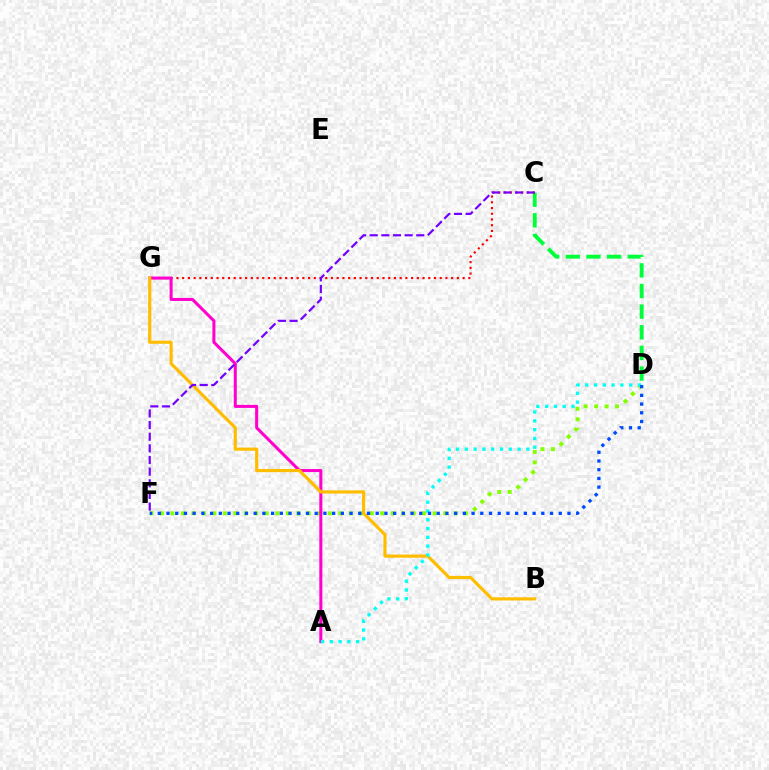{('D', 'F'): [{'color': '#84ff00', 'line_style': 'dotted', 'thickness': 2.85}, {'color': '#004bff', 'line_style': 'dotted', 'thickness': 2.37}], ('C', 'D'): [{'color': '#00ff39', 'line_style': 'dashed', 'thickness': 2.8}], ('C', 'G'): [{'color': '#ff0000', 'line_style': 'dotted', 'thickness': 1.55}], ('A', 'G'): [{'color': '#ff00cf', 'line_style': 'solid', 'thickness': 2.18}], ('B', 'G'): [{'color': '#ffbd00', 'line_style': 'solid', 'thickness': 2.28}], ('A', 'D'): [{'color': '#00fff6', 'line_style': 'dotted', 'thickness': 2.39}], ('C', 'F'): [{'color': '#7200ff', 'line_style': 'dashed', 'thickness': 1.58}]}